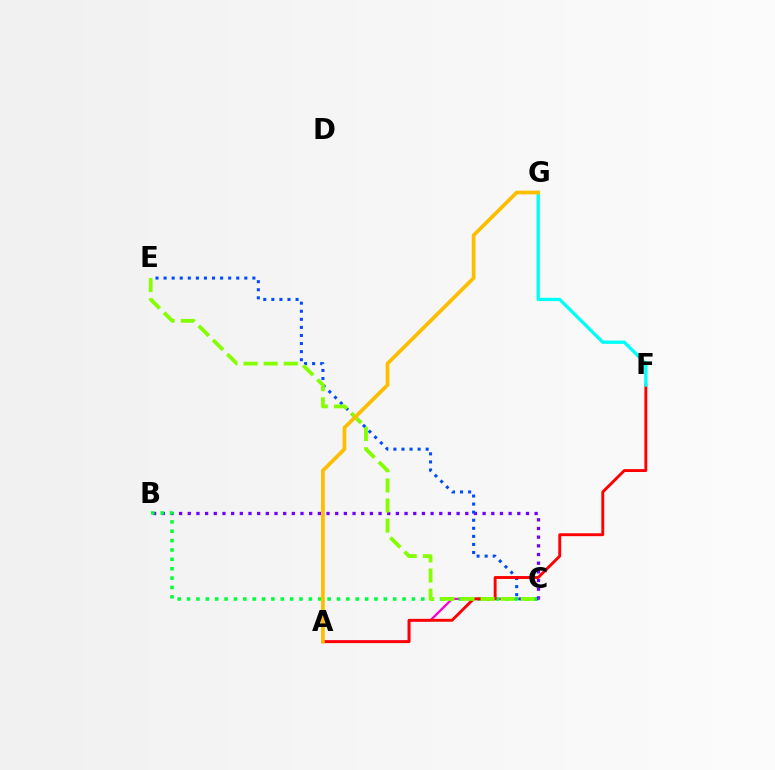{('B', 'C'): [{'color': '#7200ff', 'line_style': 'dotted', 'thickness': 2.36}, {'color': '#00ff39', 'line_style': 'dotted', 'thickness': 2.55}], ('A', 'C'): [{'color': '#ff00cf', 'line_style': 'solid', 'thickness': 1.66}], ('C', 'E'): [{'color': '#004bff', 'line_style': 'dotted', 'thickness': 2.19}, {'color': '#84ff00', 'line_style': 'dashed', 'thickness': 2.73}], ('A', 'F'): [{'color': '#ff0000', 'line_style': 'solid', 'thickness': 2.07}], ('F', 'G'): [{'color': '#00fff6', 'line_style': 'solid', 'thickness': 2.38}], ('A', 'G'): [{'color': '#ffbd00', 'line_style': 'solid', 'thickness': 2.68}]}